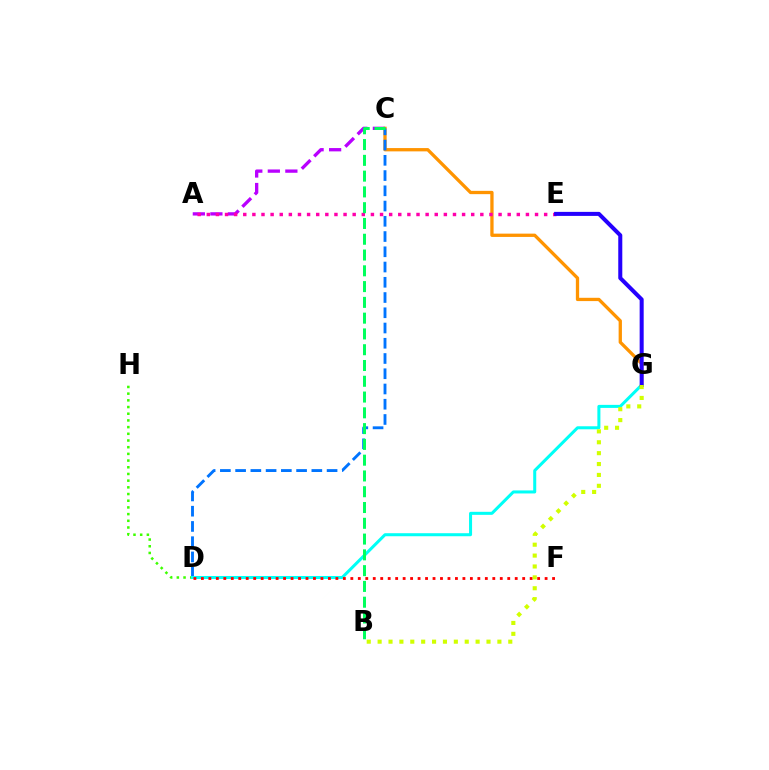{('D', 'H'): [{'color': '#3dff00', 'line_style': 'dotted', 'thickness': 1.82}], ('A', 'C'): [{'color': '#b900ff', 'line_style': 'dashed', 'thickness': 2.38}], ('C', 'G'): [{'color': '#ff9400', 'line_style': 'solid', 'thickness': 2.37}], ('C', 'D'): [{'color': '#0074ff', 'line_style': 'dashed', 'thickness': 2.07}], ('D', 'G'): [{'color': '#00fff6', 'line_style': 'solid', 'thickness': 2.18}], ('D', 'F'): [{'color': '#ff0000', 'line_style': 'dotted', 'thickness': 2.03}], ('A', 'E'): [{'color': '#ff00ac', 'line_style': 'dotted', 'thickness': 2.48}], ('E', 'G'): [{'color': '#2500ff', 'line_style': 'solid', 'thickness': 2.9}], ('B', 'G'): [{'color': '#d1ff00', 'line_style': 'dotted', 'thickness': 2.96}], ('B', 'C'): [{'color': '#00ff5c', 'line_style': 'dashed', 'thickness': 2.14}]}